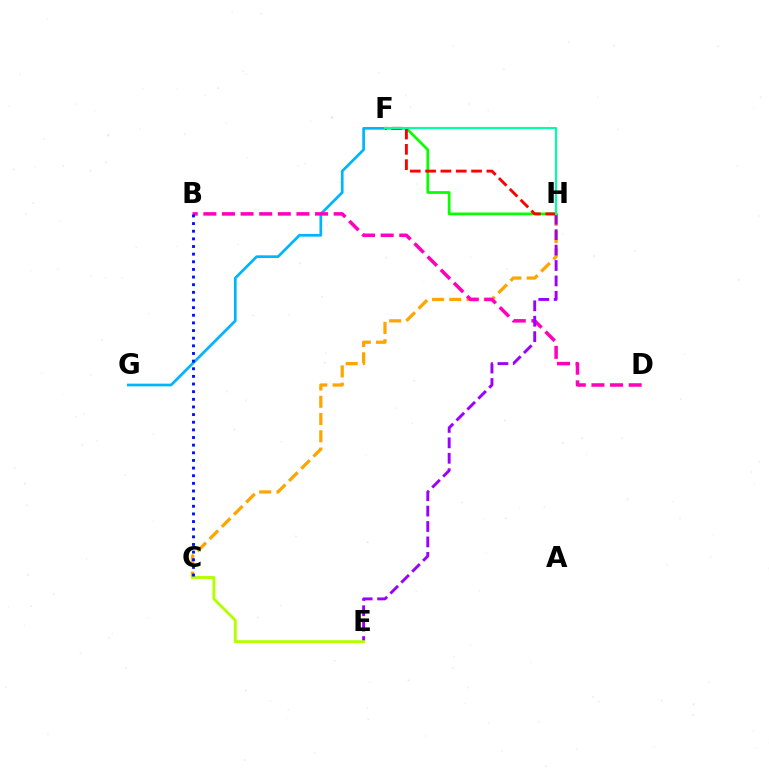{('C', 'H'): [{'color': '#ffa500', 'line_style': 'dashed', 'thickness': 2.34}], ('F', 'G'): [{'color': '#00b5ff', 'line_style': 'solid', 'thickness': 1.96}], ('B', 'D'): [{'color': '#ff00bd', 'line_style': 'dashed', 'thickness': 2.53}], ('E', 'H'): [{'color': '#9b00ff', 'line_style': 'dashed', 'thickness': 2.09}], ('C', 'E'): [{'color': '#b3ff00', 'line_style': 'solid', 'thickness': 2.08}], ('F', 'H'): [{'color': '#08ff00', 'line_style': 'solid', 'thickness': 1.96}, {'color': '#ff0000', 'line_style': 'dashed', 'thickness': 2.08}, {'color': '#00ff9d', 'line_style': 'solid', 'thickness': 1.52}], ('B', 'C'): [{'color': '#0010ff', 'line_style': 'dotted', 'thickness': 2.08}]}